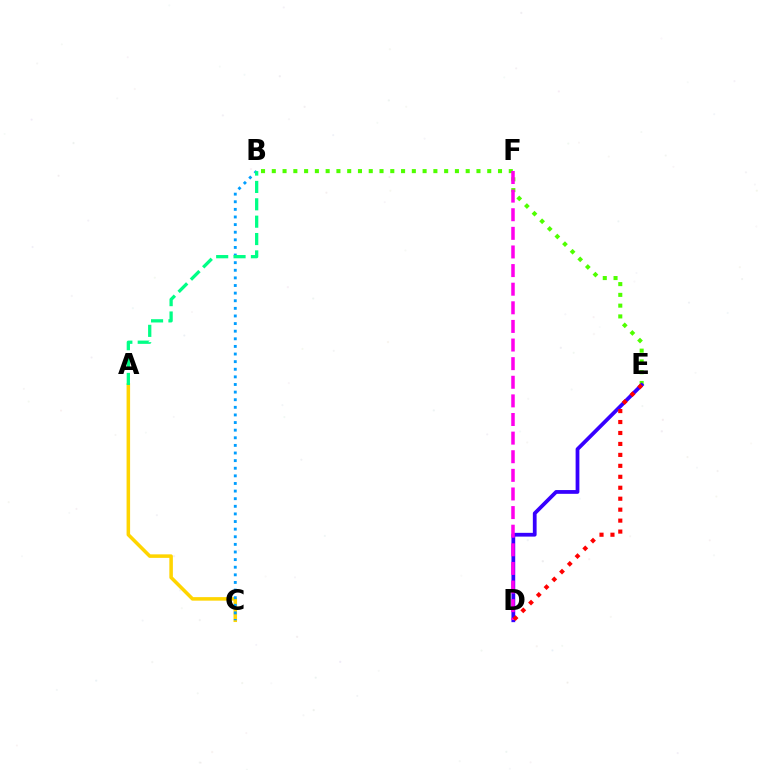{('A', 'C'): [{'color': '#ffd500', 'line_style': 'solid', 'thickness': 2.54}], ('B', 'E'): [{'color': '#4fff00', 'line_style': 'dotted', 'thickness': 2.93}], ('B', 'C'): [{'color': '#009eff', 'line_style': 'dotted', 'thickness': 2.07}], ('A', 'B'): [{'color': '#00ff86', 'line_style': 'dashed', 'thickness': 2.36}], ('D', 'E'): [{'color': '#3700ff', 'line_style': 'solid', 'thickness': 2.71}, {'color': '#ff0000', 'line_style': 'dotted', 'thickness': 2.98}], ('D', 'F'): [{'color': '#ff00ed', 'line_style': 'dashed', 'thickness': 2.53}]}